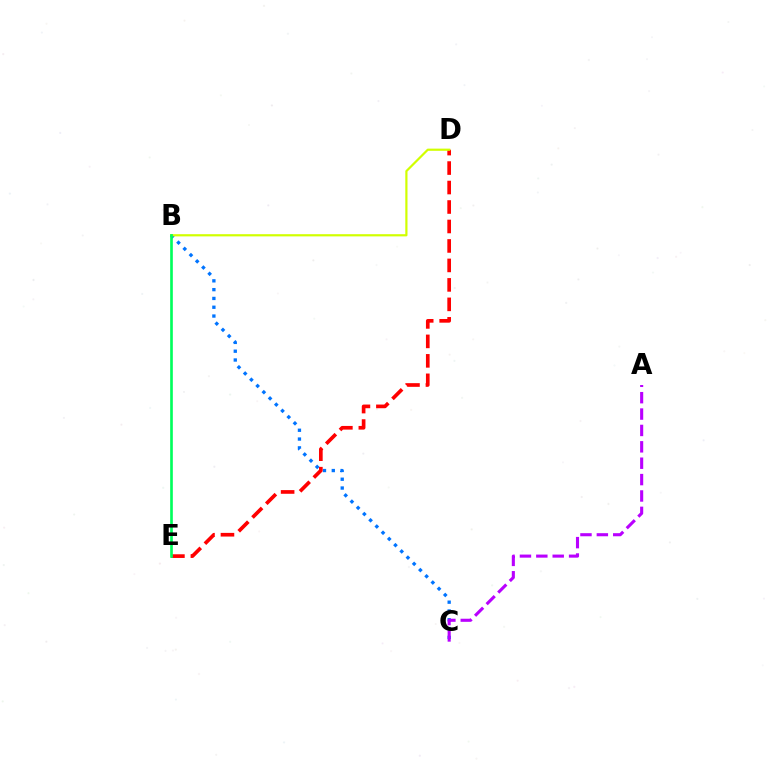{('B', 'C'): [{'color': '#0074ff', 'line_style': 'dotted', 'thickness': 2.39}], ('D', 'E'): [{'color': '#ff0000', 'line_style': 'dashed', 'thickness': 2.65}], ('B', 'D'): [{'color': '#d1ff00', 'line_style': 'solid', 'thickness': 1.58}], ('A', 'C'): [{'color': '#b900ff', 'line_style': 'dashed', 'thickness': 2.23}], ('B', 'E'): [{'color': '#00ff5c', 'line_style': 'solid', 'thickness': 1.91}]}